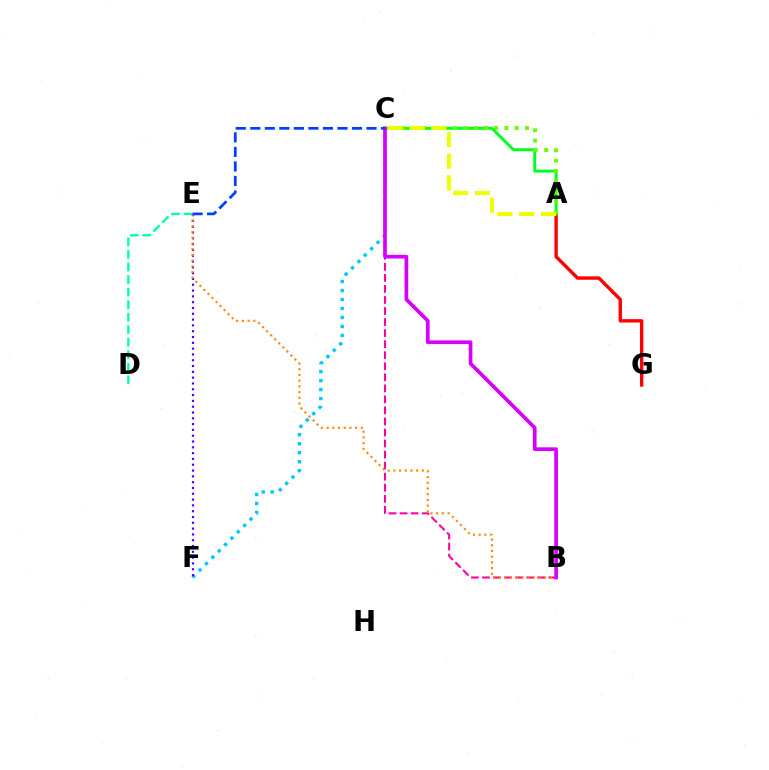{('C', 'F'): [{'color': '#00c7ff', 'line_style': 'dotted', 'thickness': 2.44}], ('A', 'G'): [{'color': '#ff0000', 'line_style': 'solid', 'thickness': 2.43}], ('E', 'F'): [{'color': '#4f00ff', 'line_style': 'dotted', 'thickness': 1.58}], ('B', 'C'): [{'color': '#ff00a0', 'line_style': 'dashed', 'thickness': 1.5}, {'color': '#d600ff', 'line_style': 'solid', 'thickness': 2.65}], ('A', 'C'): [{'color': '#00ff27', 'line_style': 'solid', 'thickness': 2.14}, {'color': '#66ff00', 'line_style': 'dotted', 'thickness': 2.79}, {'color': '#eeff00', 'line_style': 'dashed', 'thickness': 2.95}], ('D', 'E'): [{'color': '#00ffaf', 'line_style': 'dashed', 'thickness': 1.7}], ('B', 'E'): [{'color': '#ff8800', 'line_style': 'dotted', 'thickness': 1.55}], ('C', 'E'): [{'color': '#003fff', 'line_style': 'dashed', 'thickness': 1.97}]}